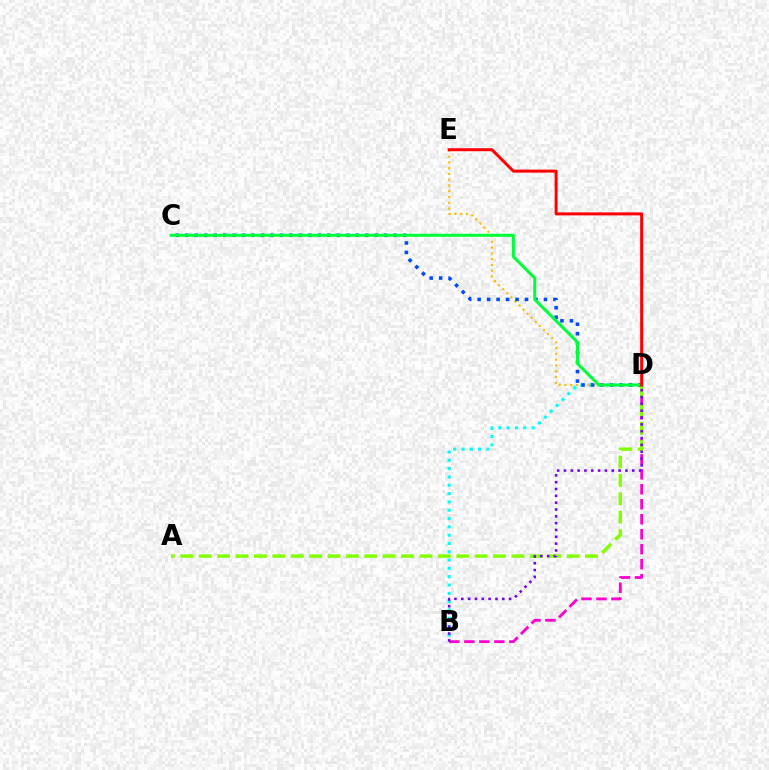{('B', 'D'): [{'color': '#ff00cf', 'line_style': 'dashed', 'thickness': 2.04}, {'color': '#00fff6', 'line_style': 'dotted', 'thickness': 2.26}, {'color': '#7200ff', 'line_style': 'dotted', 'thickness': 1.85}], ('D', 'E'): [{'color': '#ffbd00', 'line_style': 'dotted', 'thickness': 1.57}, {'color': '#ff0000', 'line_style': 'solid', 'thickness': 2.16}], ('C', 'D'): [{'color': '#004bff', 'line_style': 'dotted', 'thickness': 2.57}, {'color': '#00ff39', 'line_style': 'solid', 'thickness': 2.17}], ('A', 'D'): [{'color': '#84ff00', 'line_style': 'dashed', 'thickness': 2.5}]}